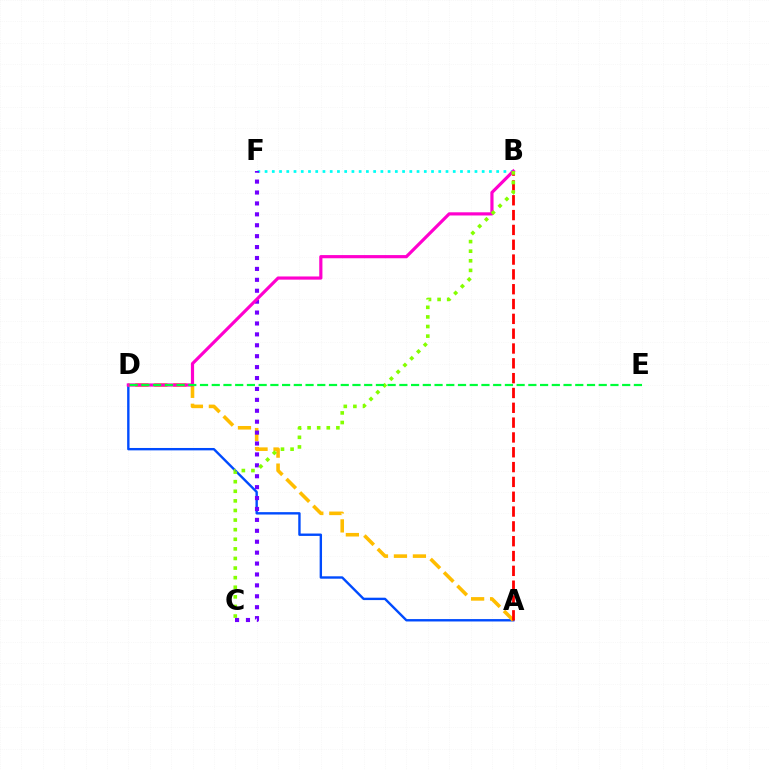{('A', 'D'): [{'color': '#004bff', 'line_style': 'solid', 'thickness': 1.72}, {'color': '#ffbd00', 'line_style': 'dashed', 'thickness': 2.58}], ('B', 'F'): [{'color': '#00fff6', 'line_style': 'dotted', 'thickness': 1.97}], ('C', 'F'): [{'color': '#7200ff', 'line_style': 'dotted', 'thickness': 2.97}], ('A', 'B'): [{'color': '#ff0000', 'line_style': 'dashed', 'thickness': 2.01}], ('B', 'D'): [{'color': '#ff00cf', 'line_style': 'solid', 'thickness': 2.29}], ('B', 'C'): [{'color': '#84ff00', 'line_style': 'dotted', 'thickness': 2.61}], ('D', 'E'): [{'color': '#00ff39', 'line_style': 'dashed', 'thickness': 1.59}]}